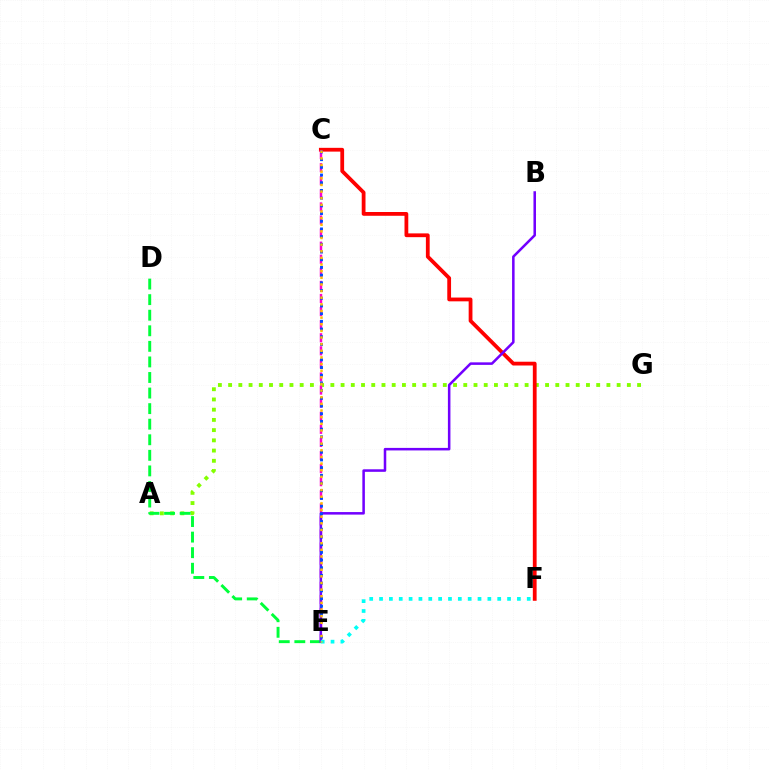{('A', 'G'): [{'color': '#84ff00', 'line_style': 'dotted', 'thickness': 2.78}], ('C', 'F'): [{'color': '#ff0000', 'line_style': 'solid', 'thickness': 2.72}], ('C', 'E'): [{'color': '#ff00cf', 'line_style': 'dashed', 'thickness': 1.78}, {'color': '#004bff', 'line_style': 'dotted', 'thickness': 2.09}, {'color': '#ffbd00', 'line_style': 'dotted', 'thickness': 1.8}], ('D', 'E'): [{'color': '#00ff39', 'line_style': 'dashed', 'thickness': 2.12}], ('B', 'E'): [{'color': '#7200ff', 'line_style': 'solid', 'thickness': 1.82}], ('E', 'F'): [{'color': '#00fff6', 'line_style': 'dotted', 'thickness': 2.68}]}